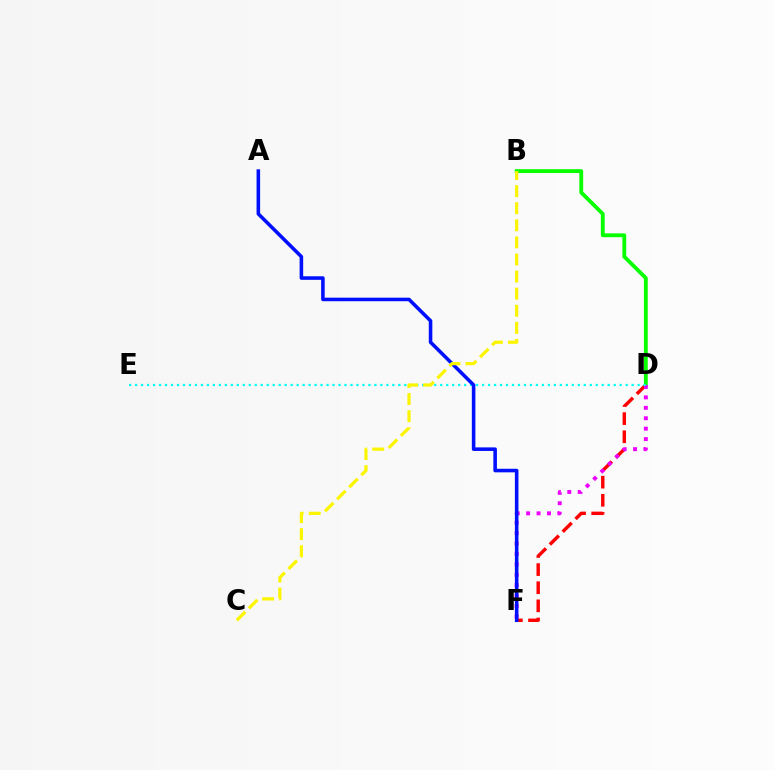{('B', 'D'): [{'color': '#08ff00', 'line_style': 'solid', 'thickness': 2.76}], ('D', 'F'): [{'color': '#ff0000', 'line_style': 'dashed', 'thickness': 2.46}, {'color': '#ee00ff', 'line_style': 'dotted', 'thickness': 2.83}], ('D', 'E'): [{'color': '#00fff6', 'line_style': 'dotted', 'thickness': 1.63}], ('A', 'F'): [{'color': '#0010ff', 'line_style': 'solid', 'thickness': 2.57}], ('B', 'C'): [{'color': '#fcf500', 'line_style': 'dashed', 'thickness': 2.32}]}